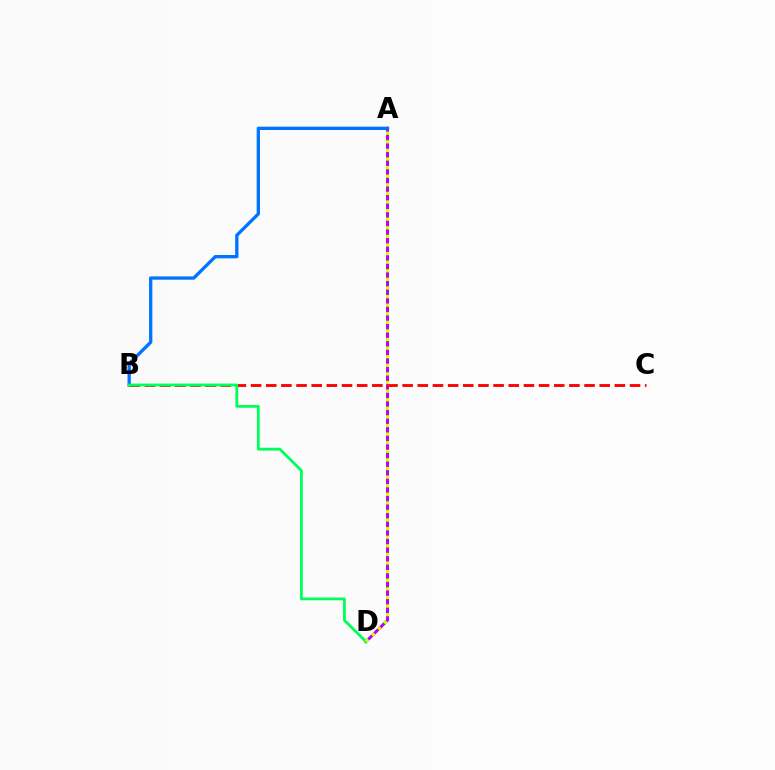{('A', 'D'): [{'color': '#b900ff', 'line_style': 'solid', 'thickness': 2.14}, {'color': '#d1ff00', 'line_style': 'dotted', 'thickness': 2.34}], ('B', 'C'): [{'color': '#ff0000', 'line_style': 'dashed', 'thickness': 2.06}], ('A', 'B'): [{'color': '#0074ff', 'line_style': 'solid', 'thickness': 2.38}], ('B', 'D'): [{'color': '#00ff5c', 'line_style': 'solid', 'thickness': 2.03}]}